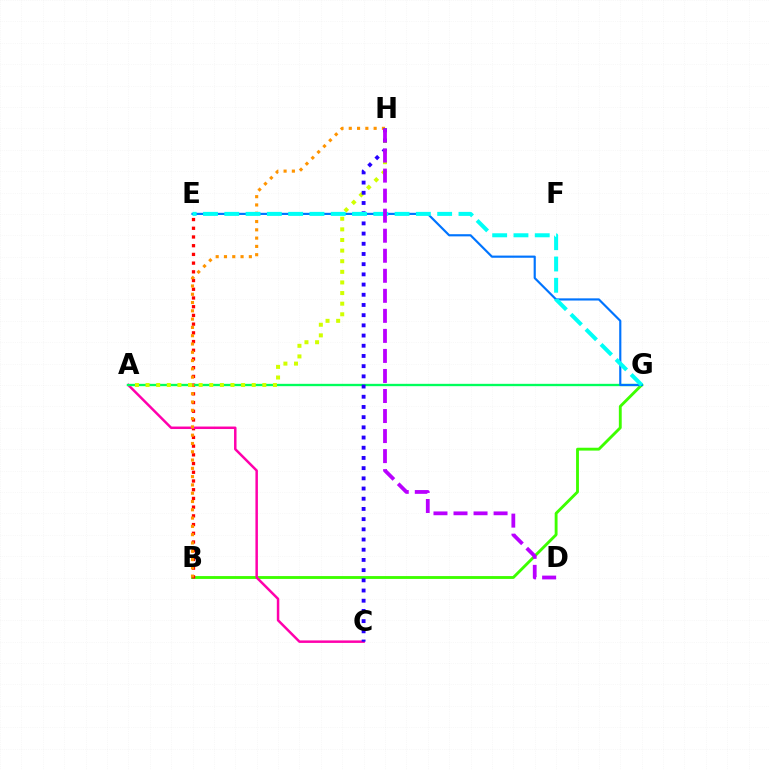{('B', 'G'): [{'color': '#3dff00', 'line_style': 'solid', 'thickness': 2.06}], ('B', 'E'): [{'color': '#ff0000', 'line_style': 'dotted', 'thickness': 2.37}], ('A', 'C'): [{'color': '#ff00ac', 'line_style': 'solid', 'thickness': 1.79}], ('A', 'G'): [{'color': '#00ff5c', 'line_style': 'solid', 'thickness': 1.68}], ('B', 'H'): [{'color': '#ff9400', 'line_style': 'dotted', 'thickness': 2.25}], ('E', 'G'): [{'color': '#0074ff', 'line_style': 'solid', 'thickness': 1.56}, {'color': '#00fff6', 'line_style': 'dashed', 'thickness': 2.89}], ('A', 'H'): [{'color': '#d1ff00', 'line_style': 'dotted', 'thickness': 2.88}], ('C', 'H'): [{'color': '#2500ff', 'line_style': 'dotted', 'thickness': 2.77}], ('D', 'H'): [{'color': '#b900ff', 'line_style': 'dashed', 'thickness': 2.72}]}